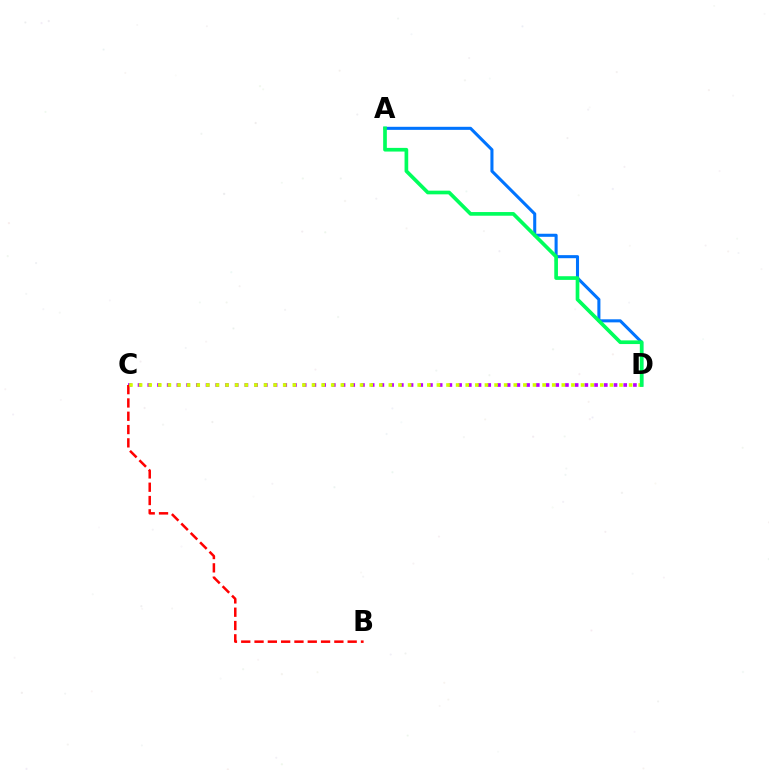{('C', 'D'): [{'color': '#b900ff', 'line_style': 'dotted', 'thickness': 2.64}, {'color': '#d1ff00', 'line_style': 'dotted', 'thickness': 2.61}], ('B', 'C'): [{'color': '#ff0000', 'line_style': 'dashed', 'thickness': 1.81}], ('A', 'D'): [{'color': '#0074ff', 'line_style': 'solid', 'thickness': 2.21}, {'color': '#00ff5c', 'line_style': 'solid', 'thickness': 2.64}]}